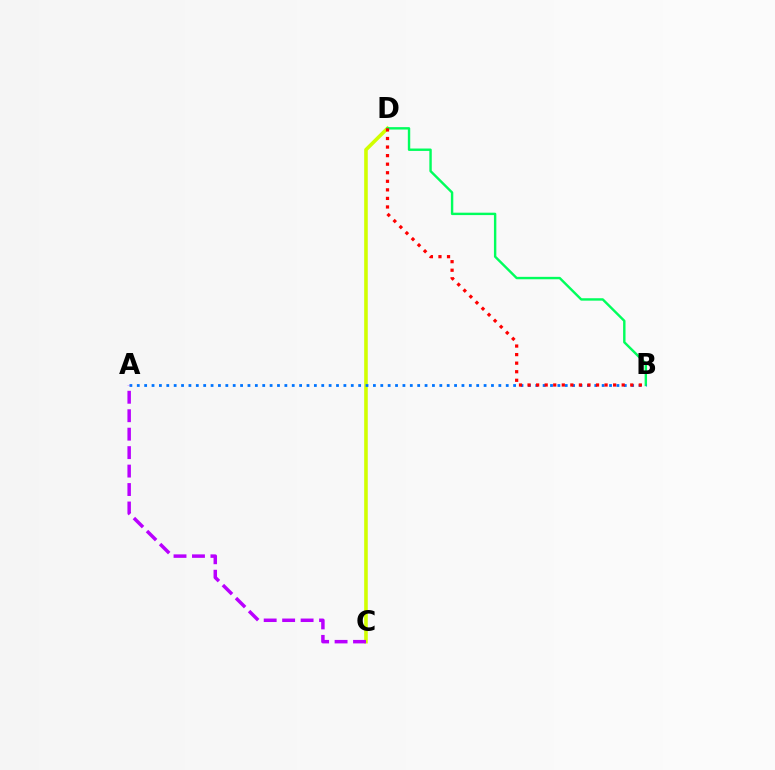{('C', 'D'): [{'color': '#d1ff00', 'line_style': 'solid', 'thickness': 2.59}], ('B', 'D'): [{'color': '#00ff5c', 'line_style': 'solid', 'thickness': 1.73}, {'color': '#ff0000', 'line_style': 'dotted', 'thickness': 2.33}], ('A', 'B'): [{'color': '#0074ff', 'line_style': 'dotted', 'thickness': 2.0}], ('A', 'C'): [{'color': '#b900ff', 'line_style': 'dashed', 'thickness': 2.51}]}